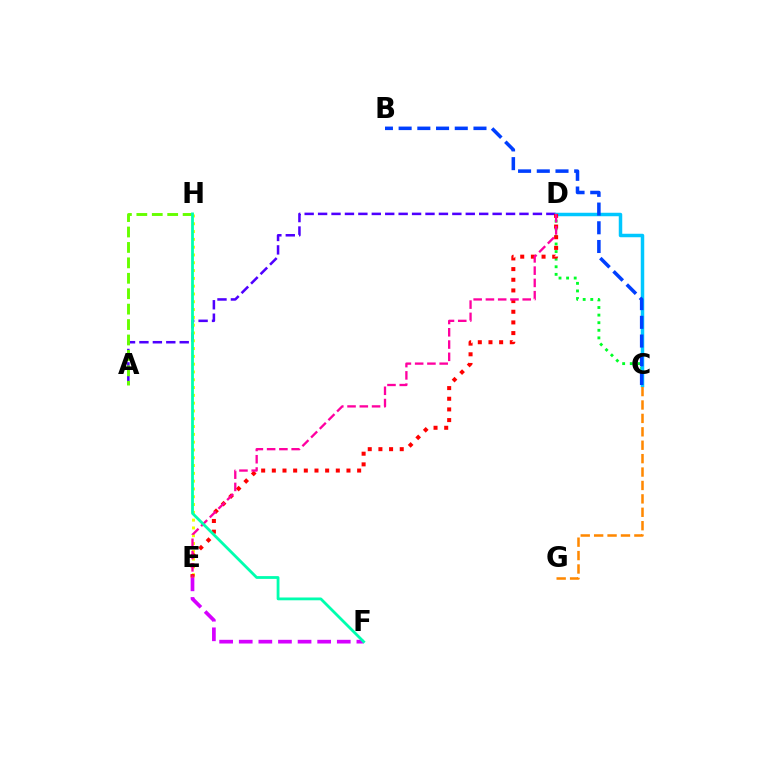{('A', 'D'): [{'color': '#4f00ff', 'line_style': 'dashed', 'thickness': 1.82}], ('C', 'D'): [{'color': '#00ff27', 'line_style': 'dotted', 'thickness': 2.06}, {'color': '#00c7ff', 'line_style': 'solid', 'thickness': 2.51}], ('E', 'F'): [{'color': '#d600ff', 'line_style': 'dashed', 'thickness': 2.66}], ('E', 'H'): [{'color': '#eeff00', 'line_style': 'dotted', 'thickness': 2.12}], ('A', 'H'): [{'color': '#66ff00', 'line_style': 'dashed', 'thickness': 2.1}], ('D', 'E'): [{'color': '#ff0000', 'line_style': 'dotted', 'thickness': 2.9}, {'color': '#ff00a0', 'line_style': 'dashed', 'thickness': 1.67}], ('C', 'G'): [{'color': '#ff8800', 'line_style': 'dashed', 'thickness': 1.82}], ('B', 'C'): [{'color': '#003fff', 'line_style': 'dashed', 'thickness': 2.54}], ('F', 'H'): [{'color': '#00ffaf', 'line_style': 'solid', 'thickness': 2.02}]}